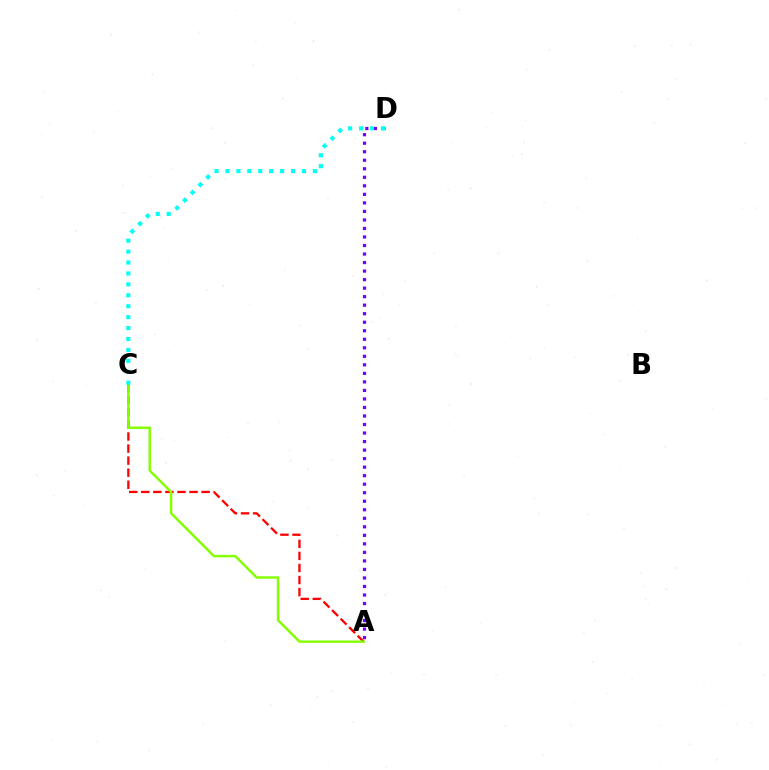{('A', 'D'): [{'color': '#7200ff', 'line_style': 'dotted', 'thickness': 2.32}], ('A', 'C'): [{'color': '#ff0000', 'line_style': 'dashed', 'thickness': 1.64}, {'color': '#84ff00', 'line_style': 'solid', 'thickness': 1.76}], ('C', 'D'): [{'color': '#00fff6', 'line_style': 'dotted', 'thickness': 2.97}]}